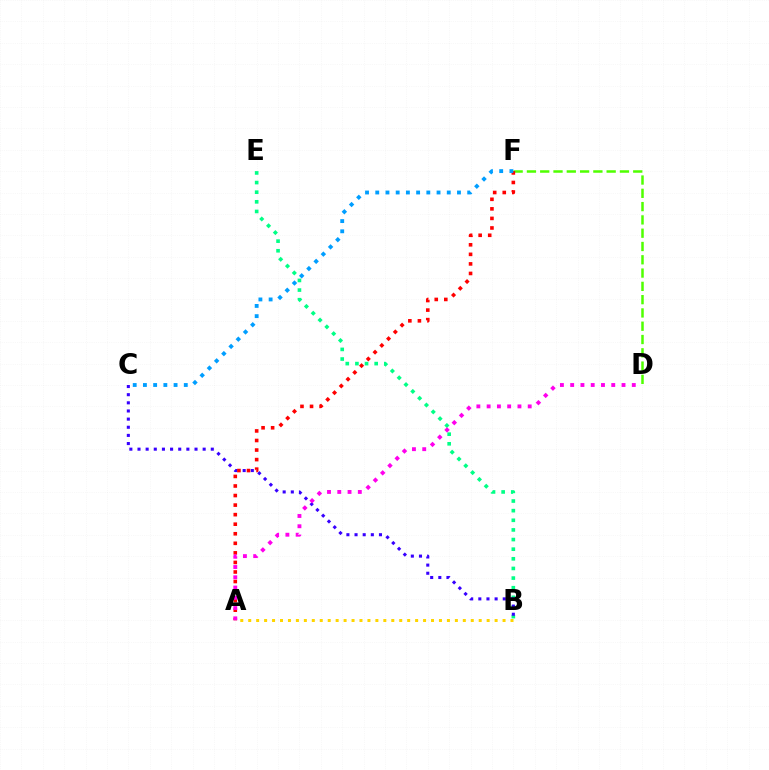{('B', 'E'): [{'color': '#00ff86', 'line_style': 'dotted', 'thickness': 2.62}], ('D', 'F'): [{'color': '#4fff00', 'line_style': 'dashed', 'thickness': 1.81}], ('B', 'C'): [{'color': '#3700ff', 'line_style': 'dotted', 'thickness': 2.21}], ('A', 'F'): [{'color': '#ff0000', 'line_style': 'dotted', 'thickness': 2.6}], ('A', 'D'): [{'color': '#ff00ed', 'line_style': 'dotted', 'thickness': 2.79}], ('C', 'F'): [{'color': '#009eff', 'line_style': 'dotted', 'thickness': 2.78}], ('A', 'B'): [{'color': '#ffd500', 'line_style': 'dotted', 'thickness': 2.16}]}